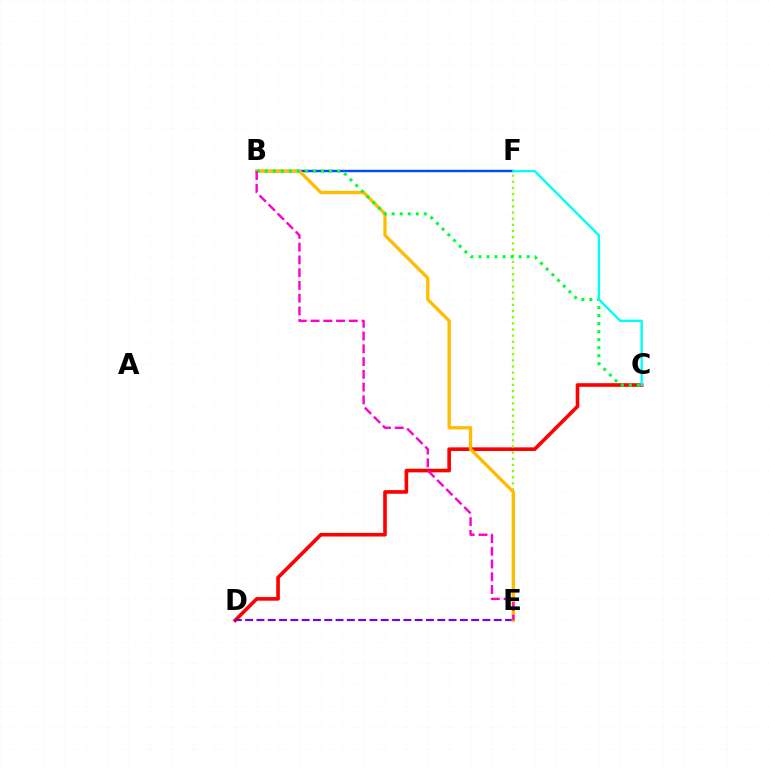{('C', 'D'): [{'color': '#ff0000', 'line_style': 'solid', 'thickness': 2.61}], ('B', 'F'): [{'color': '#004bff', 'line_style': 'solid', 'thickness': 1.76}], ('D', 'E'): [{'color': '#7200ff', 'line_style': 'dashed', 'thickness': 1.54}], ('E', 'F'): [{'color': '#84ff00', 'line_style': 'dotted', 'thickness': 1.67}], ('B', 'E'): [{'color': '#ffbd00', 'line_style': 'solid', 'thickness': 2.4}, {'color': '#ff00cf', 'line_style': 'dashed', 'thickness': 1.73}], ('B', 'C'): [{'color': '#00ff39', 'line_style': 'dotted', 'thickness': 2.18}], ('C', 'F'): [{'color': '#00fff6', 'line_style': 'solid', 'thickness': 1.73}]}